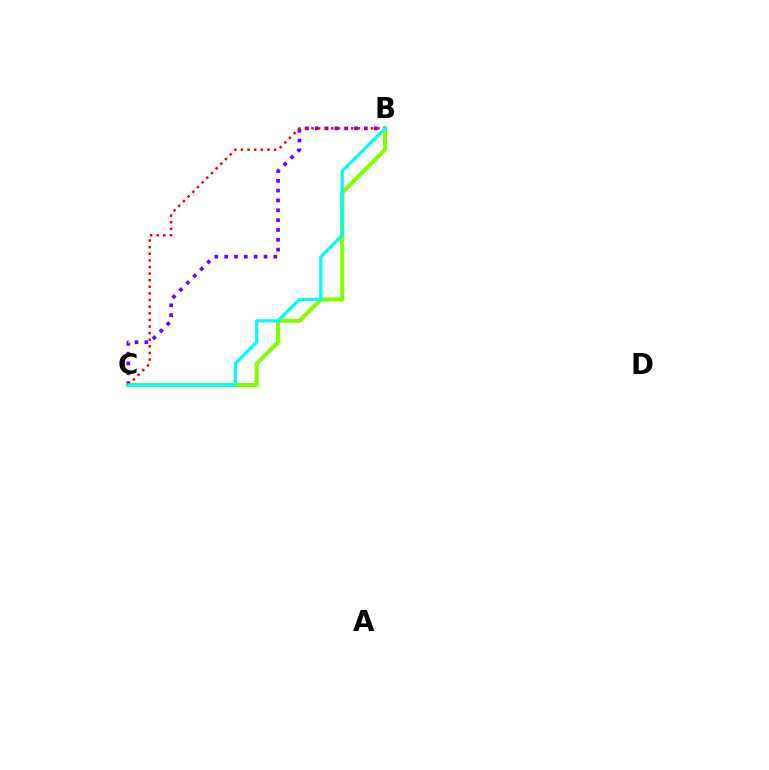{('B', 'C'): [{'color': '#84ff00', 'line_style': 'solid', 'thickness': 2.91}, {'color': '#7200ff', 'line_style': 'dotted', 'thickness': 2.67}, {'color': '#ff0000', 'line_style': 'dotted', 'thickness': 1.8}, {'color': '#00fff6', 'line_style': 'solid', 'thickness': 2.32}]}